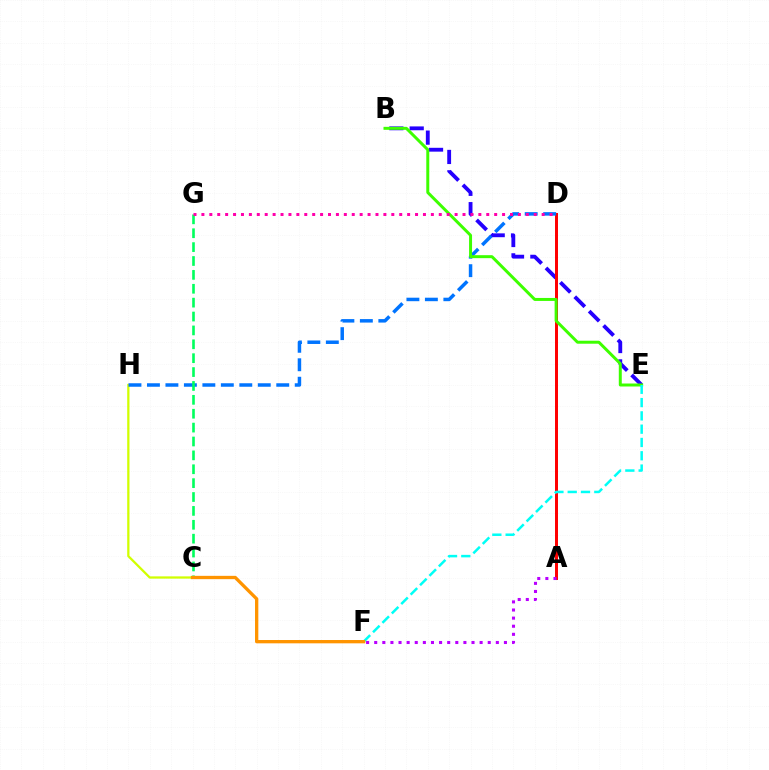{('C', 'H'): [{'color': '#d1ff00', 'line_style': 'solid', 'thickness': 1.63}], ('B', 'E'): [{'color': '#2500ff', 'line_style': 'dashed', 'thickness': 2.77}, {'color': '#3dff00', 'line_style': 'solid', 'thickness': 2.15}], ('A', 'D'): [{'color': '#ff0000', 'line_style': 'solid', 'thickness': 2.14}], ('D', 'H'): [{'color': '#0074ff', 'line_style': 'dashed', 'thickness': 2.51}], ('A', 'F'): [{'color': '#b900ff', 'line_style': 'dotted', 'thickness': 2.2}], ('C', 'G'): [{'color': '#00ff5c', 'line_style': 'dashed', 'thickness': 1.89}], ('E', 'F'): [{'color': '#00fff6', 'line_style': 'dashed', 'thickness': 1.81}], ('C', 'F'): [{'color': '#ff9400', 'line_style': 'solid', 'thickness': 2.39}], ('D', 'G'): [{'color': '#ff00ac', 'line_style': 'dotted', 'thickness': 2.15}]}